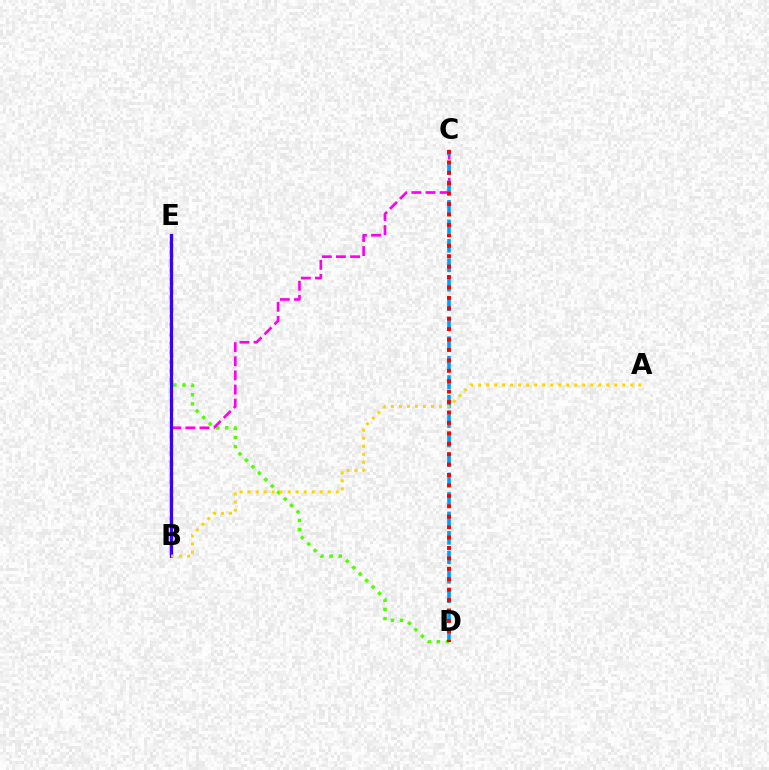{('B', 'E'): [{'color': '#00ff86', 'line_style': 'dotted', 'thickness': 2.46}, {'color': '#3700ff', 'line_style': 'solid', 'thickness': 2.3}], ('D', 'E'): [{'color': '#4fff00', 'line_style': 'dotted', 'thickness': 2.48}], ('B', 'C'): [{'color': '#ff00ed', 'line_style': 'dashed', 'thickness': 1.92}], ('C', 'D'): [{'color': '#009eff', 'line_style': 'dashed', 'thickness': 2.65}, {'color': '#ff0000', 'line_style': 'dotted', 'thickness': 2.83}], ('A', 'B'): [{'color': '#ffd500', 'line_style': 'dotted', 'thickness': 2.18}]}